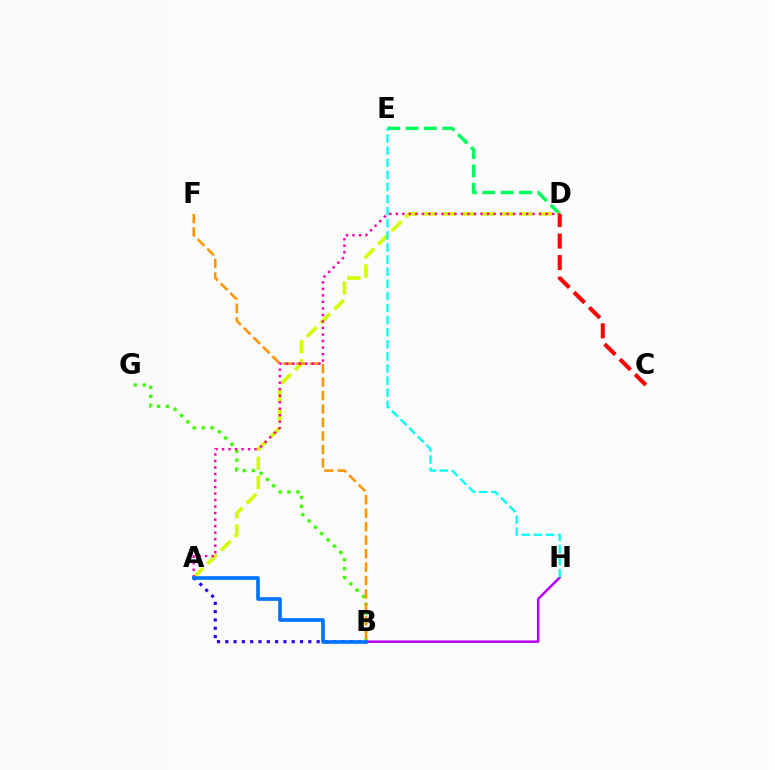{('D', 'E'): [{'color': '#00ff5c', 'line_style': 'dashed', 'thickness': 2.49}], ('A', 'D'): [{'color': '#d1ff00', 'line_style': 'dashed', 'thickness': 2.61}, {'color': '#ff00ac', 'line_style': 'dotted', 'thickness': 1.77}], ('A', 'B'): [{'color': '#2500ff', 'line_style': 'dotted', 'thickness': 2.26}, {'color': '#0074ff', 'line_style': 'solid', 'thickness': 2.62}], ('B', 'G'): [{'color': '#3dff00', 'line_style': 'dotted', 'thickness': 2.42}], ('B', 'H'): [{'color': '#b900ff', 'line_style': 'solid', 'thickness': 1.82}], ('B', 'F'): [{'color': '#ff9400', 'line_style': 'dashed', 'thickness': 1.83}], ('E', 'H'): [{'color': '#00fff6', 'line_style': 'dashed', 'thickness': 1.64}], ('C', 'D'): [{'color': '#ff0000', 'line_style': 'dashed', 'thickness': 2.93}]}